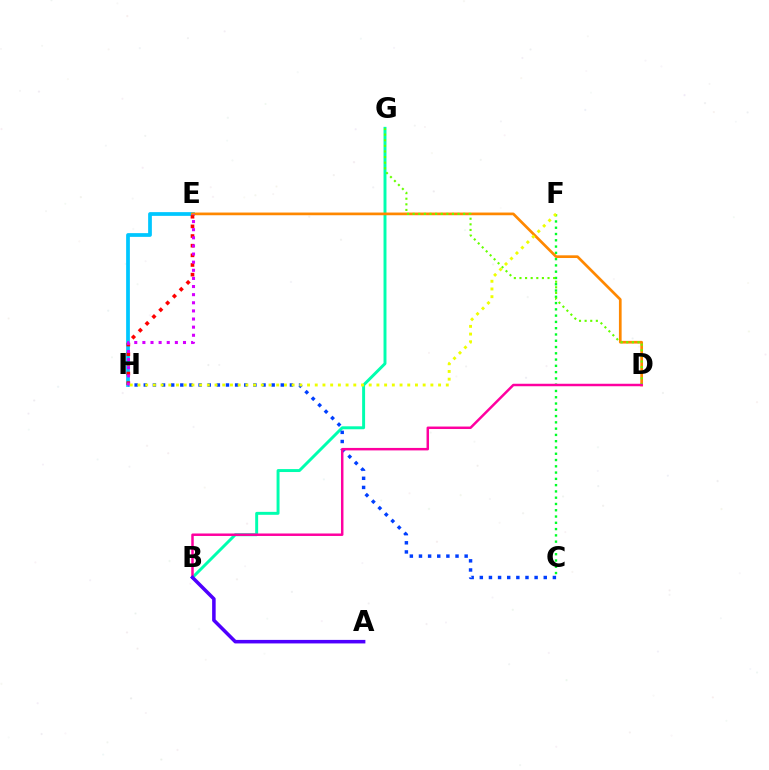{('E', 'H'): [{'color': '#00c7ff', 'line_style': 'solid', 'thickness': 2.69}, {'color': '#ff0000', 'line_style': 'dotted', 'thickness': 2.62}, {'color': '#d600ff', 'line_style': 'dotted', 'thickness': 2.21}], ('B', 'G'): [{'color': '#00ffaf', 'line_style': 'solid', 'thickness': 2.12}], ('C', 'F'): [{'color': '#00ff27', 'line_style': 'dotted', 'thickness': 1.71}], ('C', 'H'): [{'color': '#003fff', 'line_style': 'dotted', 'thickness': 2.48}], ('D', 'E'): [{'color': '#ff8800', 'line_style': 'solid', 'thickness': 1.94}], ('D', 'G'): [{'color': '#66ff00', 'line_style': 'dotted', 'thickness': 1.52}], ('B', 'D'): [{'color': '#ff00a0', 'line_style': 'solid', 'thickness': 1.78}], ('F', 'H'): [{'color': '#eeff00', 'line_style': 'dotted', 'thickness': 2.09}], ('A', 'B'): [{'color': '#4f00ff', 'line_style': 'solid', 'thickness': 2.54}]}